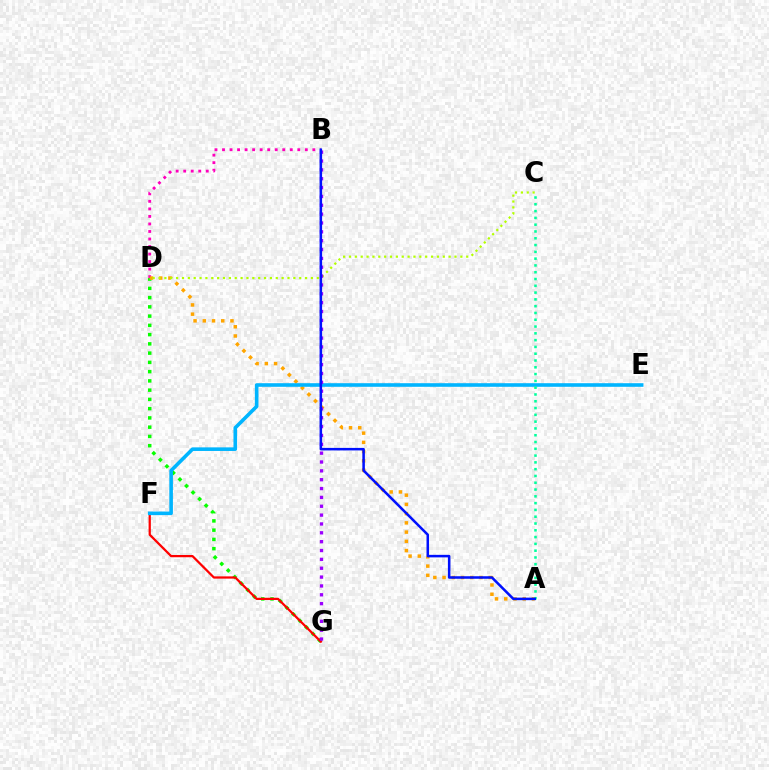{('D', 'G'): [{'color': '#08ff00', 'line_style': 'dotted', 'thickness': 2.51}], ('F', 'G'): [{'color': '#ff0000', 'line_style': 'solid', 'thickness': 1.62}], ('B', 'D'): [{'color': '#ff00bd', 'line_style': 'dotted', 'thickness': 2.05}], ('A', 'D'): [{'color': '#ffa500', 'line_style': 'dotted', 'thickness': 2.51}], ('E', 'F'): [{'color': '#00b5ff', 'line_style': 'solid', 'thickness': 2.59}], ('C', 'D'): [{'color': '#b3ff00', 'line_style': 'dotted', 'thickness': 1.59}], ('A', 'C'): [{'color': '#00ff9d', 'line_style': 'dotted', 'thickness': 1.85}], ('B', 'G'): [{'color': '#9b00ff', 'line_style': 'dotted', 'thickness': 2.41}], ('A', 'B'): [{'color': '#0010ff', 'line_style': 'solid', 'thickness': 1.82}]}